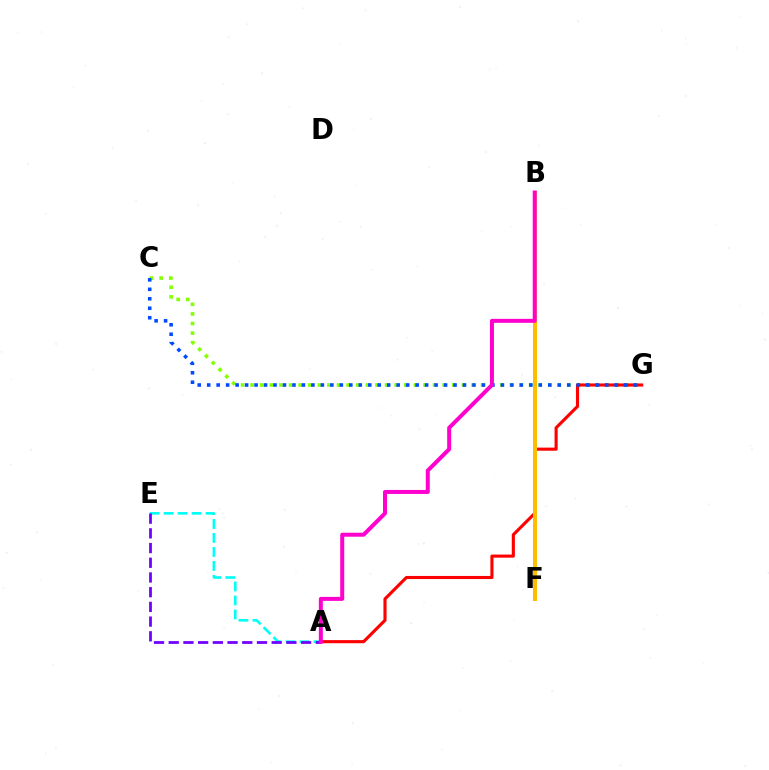{('A', 'E'): [{'color': '#00fff6', 'line_style': 'dashed', 'thickness': 1.9}, {'color': '#7200ff', 'line_style': 'dashed', 'thickness': 2.0}], ('C', 'G'): [{'color': '#84ff00', 'line_style': 'dotted', 'thickness': 2.61}, {'color': '#004bff', 'line_style': 'dotted', 'thickness': 2.57}], ('B', 'F'): [{'color': '#00ff39', 'line_style': 'dotted', 'thickness': 2.14}, {'color': '#ffbd00', 'line_style': 'solid', 'thickness': 2.89}], ('A', 'G'): [{'color': '#ff0000', 'line_style': 'solid', 'thickness': 2.24}], ('A', 'B'): [{'color': '#ff00cf', 'line_style': 'solid', 'thickness': 2.87}]}